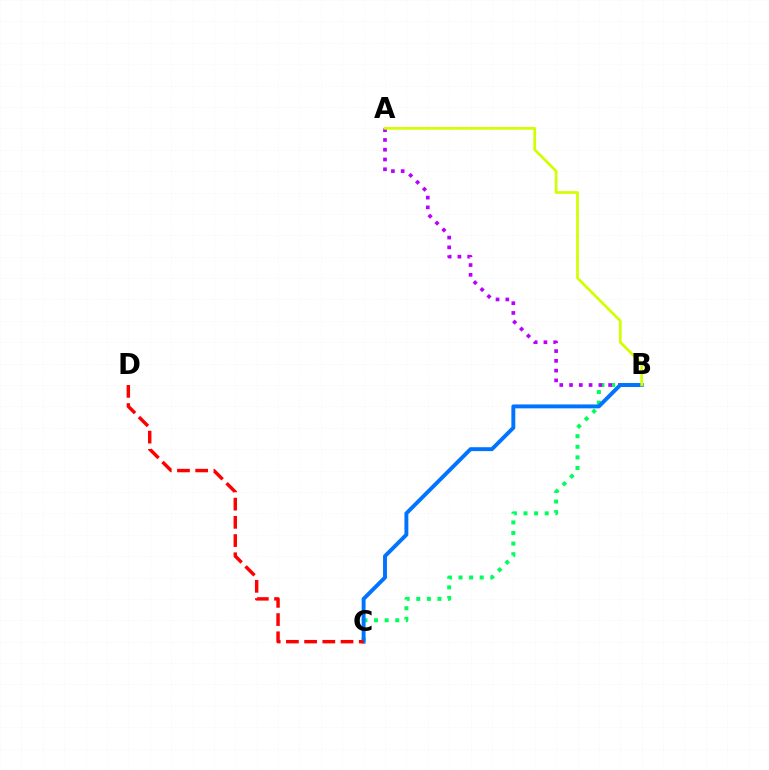{('B', 'C'): [{'color': '#00ff5c', 'line_style': 'dotted', 'thickness': 2.88}, {'color': '#0074ff', 'line_style': 'solid', 'thickness': 2.81}], ('A', 'B'): [{'color': '#b900ff', 'line_style': 'dotted', 'thickness': 2.65}, {'color': '#d1ff00', 'line_style': 'solid', 'thickness': 1.96}], ('C', 'D'): [{'color': '#ff0000', 'line_style': 'dashed', 'thickness': 2.47}]}